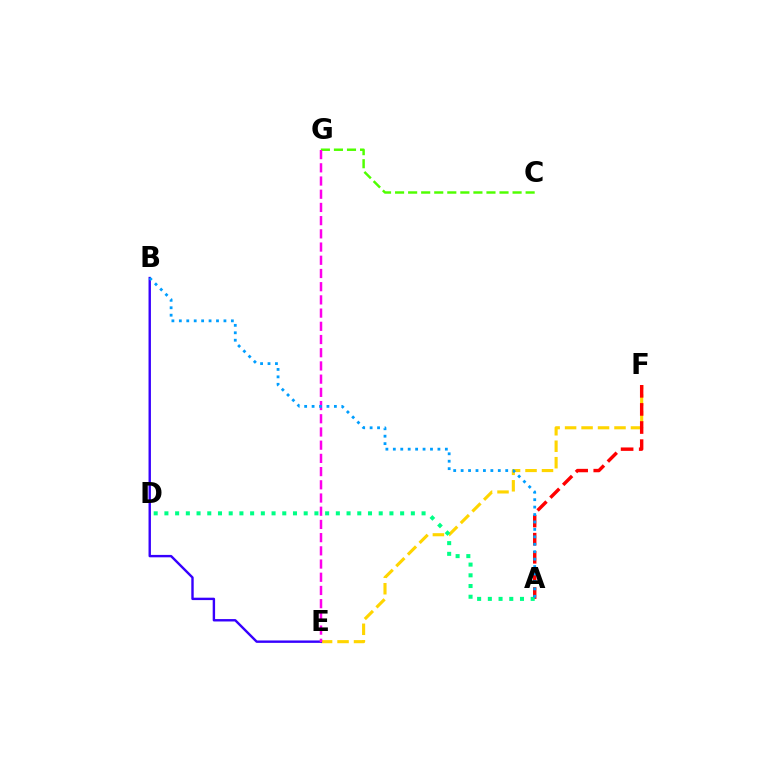{('E', 'F'): [{'color': '#ffd500', 'line_style': 'dashed', 'thickness': 2.24}], ('A', 'F'): [{'color': '#ff0000', 'line_style': 'dashed', 'thickness': 2.46}], ('B', 'E'): [{'color': '#3700ff', 'line_style': 'solid', 'thickness': 1.73}], ('C', 'G'): [{'color': '#4fff00', 'line_style': 'dashed', 'thickness': 1.77}], ('E', 'G'): [{'color': '#ff00ed', 'line_style': 'dashed', 'thickness': 1.79}], ('A', 'D'): [{'color': '#00ff86', 'line_style': 'dotted', 'thickness': 2.91}], ('A', 'B'): [{'color': '#009eff', 'line_style': 'dotted', 'thickness': 2.02}]}